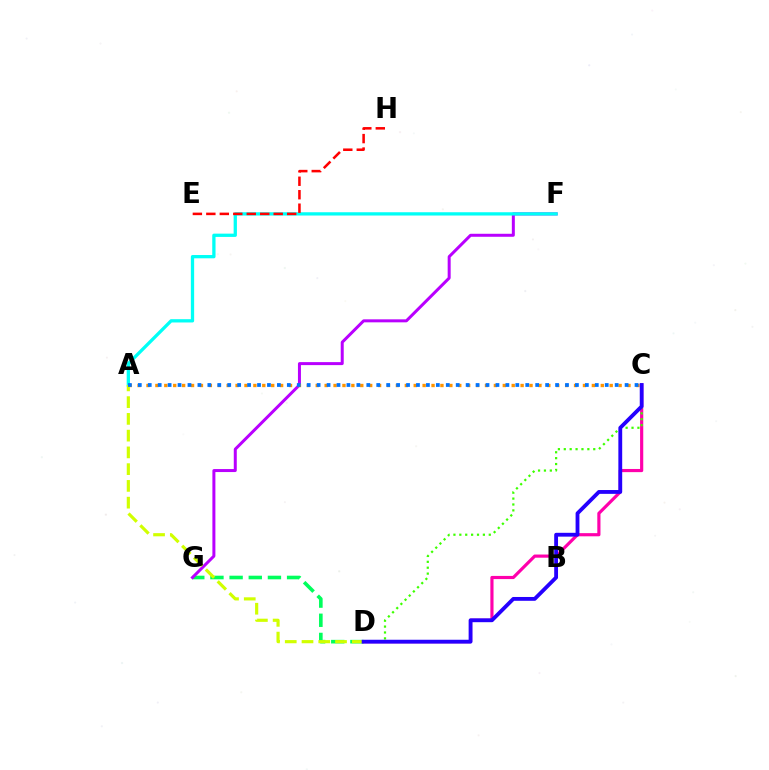{('D', 'G'): [{'color': '#00ff5c', 'line_style': 'dashed', 'thickness': 2.6}], ('F', 'G'): [{'color': '#b900ff', 'line_style': 'solid', 'thickness': 2.16}], ('A', 'F'): [{'color': '#00fff6', 'line_style': 'solid', 'thickness': 2.36}], ('A', 'C'): [{'color': '#ff9400', 'line_style': 'dotted', 'thickness': 2.42}, {'color': '#0074ff', 'line_style': 'dotted', 'thickness': 2.7}], ('C', 'D'): [{'color': '#ff00ac', 'line_style': 'solid', 'thickness': 2.28}, {'color': '#3dff00', 'line_style': 'dotted', 'thickness': 1.6}, {'color': '#2500ff', 'line_style': 'solid', 'thickness': 2.75}], ('E', 'H'): [{'color': '#ff0000', 'line_style': 'dashed', 'thickness': 1.83}], ('A', 'D'): [{'color': '#d1ff00', 'line_style': 'dashed', 'thickness': 2.28}]}